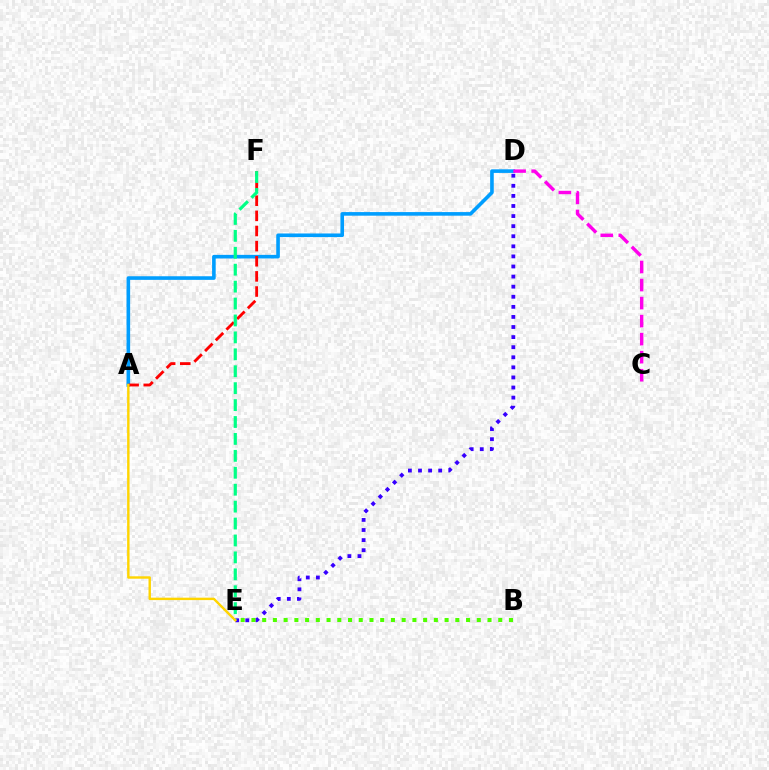{('A', 'D'): [{'color': '#009eff', 'line_style': 'solid', 'thickness': 2.6}], ('A', 'F'): [{'color': '#ff0000', 'line_style': 'dashed', 'thickness': 2.06}], ('D', 'E'): [{'color': '#3700ff', 'line_style': 'dotted', 'thickness': 2.74}], ('B', 'E'): [{'color': '#4fff00', 'line_style': 'dotted', 'thickness': 2.92}], ('E', 'F'): [{'color': '#00ff86', 'line_style': 'dashed', 'thickness': 2.3}], ('C', 'D'): [{'color': '#ff00ed', 'line_style': 'dashed', 'thickness': 2.45}], ('A', 'E'): [{'color': '#ffd500', 'line_style': 'solid', 'thickness': 1.74}]}